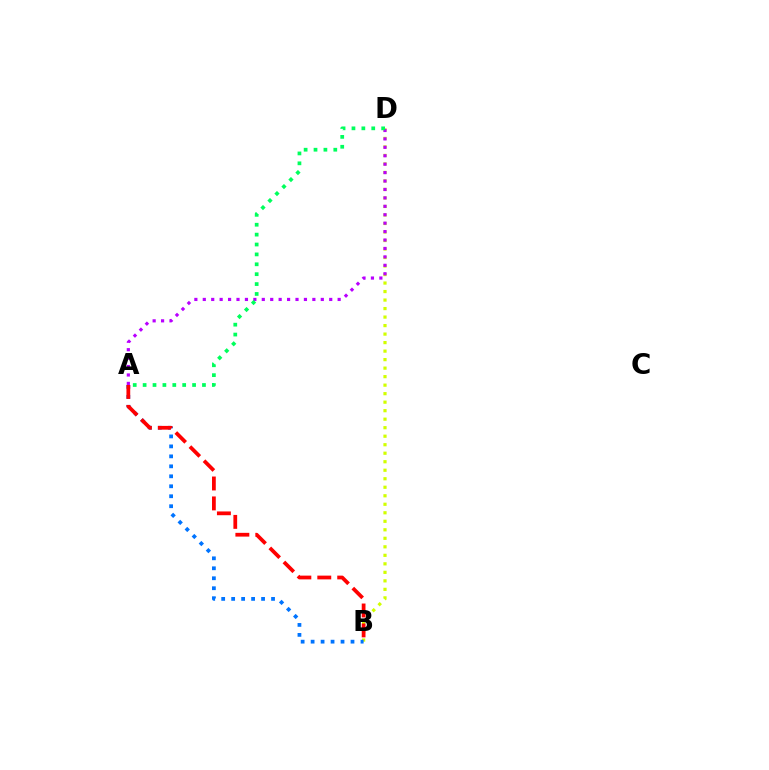{('B', 'D'): [{'color': '#d1ff00', 'line_style': 'dotted', 'thickness': 2.31}], ('A', 'D'): [{'color': '#b900ff', 'line_style': 'dotted', 'thickness': 2.29}, {'color': '#00ff5c', 'line_style': 'dotted', 'thickness': 2.69}], ('A', 'B'): [{'color': '#0074ff', 'line_style': 'dotted', 'thickness': 2.71}, {'color': '#ff0000', 'line_style': 'dashed', 'thickness': 2.71}]}